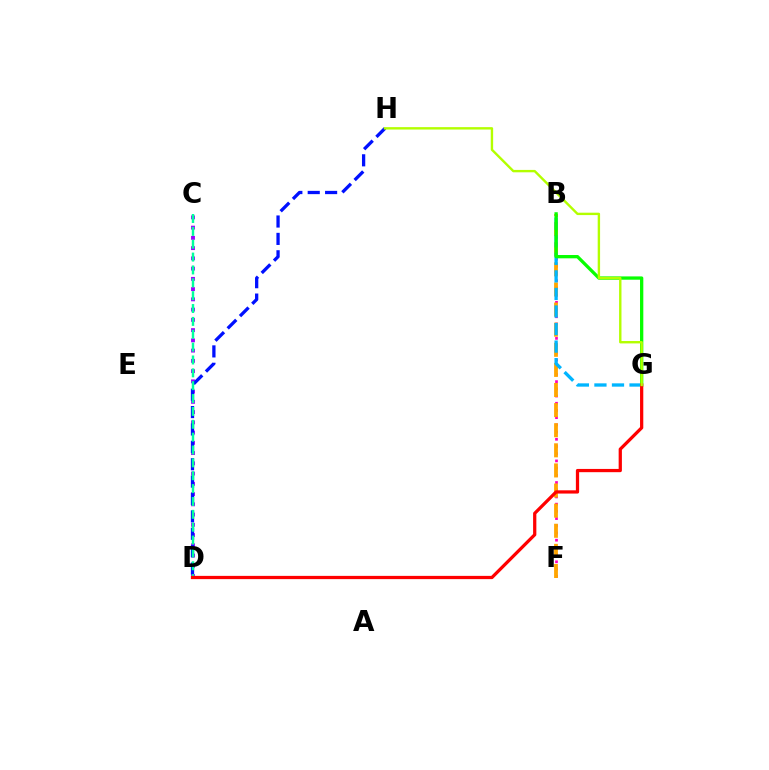{('B', 'F'): [{'color': '#ff00bd', 'line_style': 'dotted', 'thickness': 1.96}, {'color': '#ffa500', 'line_style': 'dashed', 'thickness': 2.73}], ('C', 'D'): [{'color': '#9b00ff', 'line_style': 'dotted', 'thickness': 2.78}, {'color': '#00ff9d', 'line_style': 'dashed', 'thickness': 1.75}], ('D', 'H'): [{'color': '#0010ff', 'line_style': 'dashed', 'thickness': 2.36}], ('B', 'G'): [{'color': '#00b5ff', 'line_style': 'dashed', 'thickness': 2.38}, {'color': '#08ff00', 'line_style': 'solid', 'thickness': 2.38}], ('D', 'G'): [{'color': '#ff0000', 'line_style': 'solid', 'thickness': 2.34}], ('G', 'H'): [{'color': '#b3ff00', 'line_style': 'solid', 'thickness': 1.72}]}